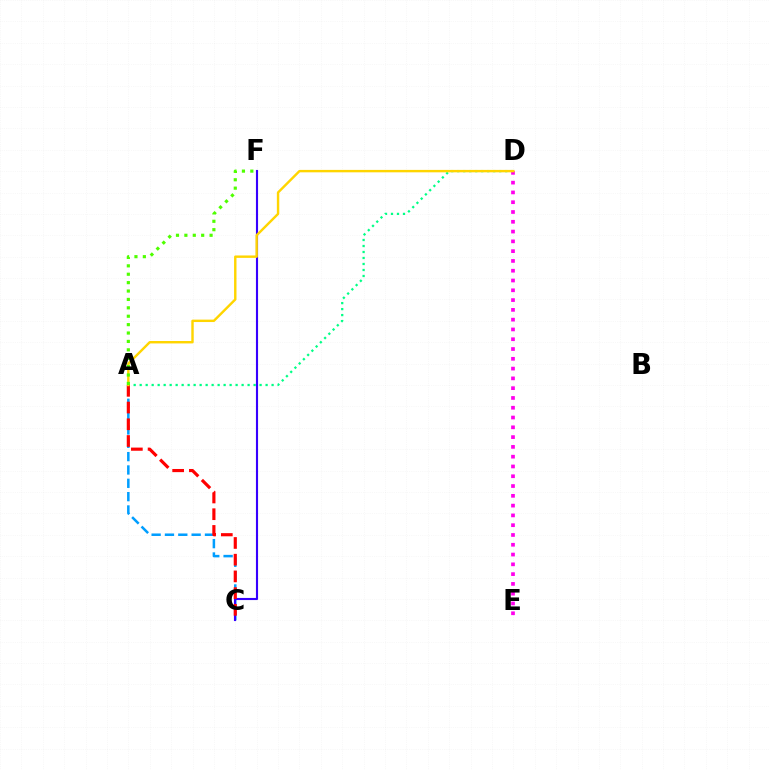{('A', 'D'): [{'color': '#00ff86', 'line_style': 'dotted', 'thickness': 1.63}, {'color': '#ffd500', 'line_style': 'solid', 'thickness': 1.74}], ('A', 'C'): [{'color': '#009eff', 'line_style': 'dashed', 'thickness': 1.81}, {'color': '#ff0000', 'line_style': 'dashed', 'thickness': 2.27}], ('C', 'F'): [{'color': '#3700ff', 'line_style': 'solid', 'thickness': 1.53}], ('D', 'E'): [{'color': '#ff00ed', 'line_style': 'dotted', 'thickness': 2.66}], ('A', 'F'): [{'color': '#4fff00', 'line_style': 'dotted', 'thickness': 2.28}]}